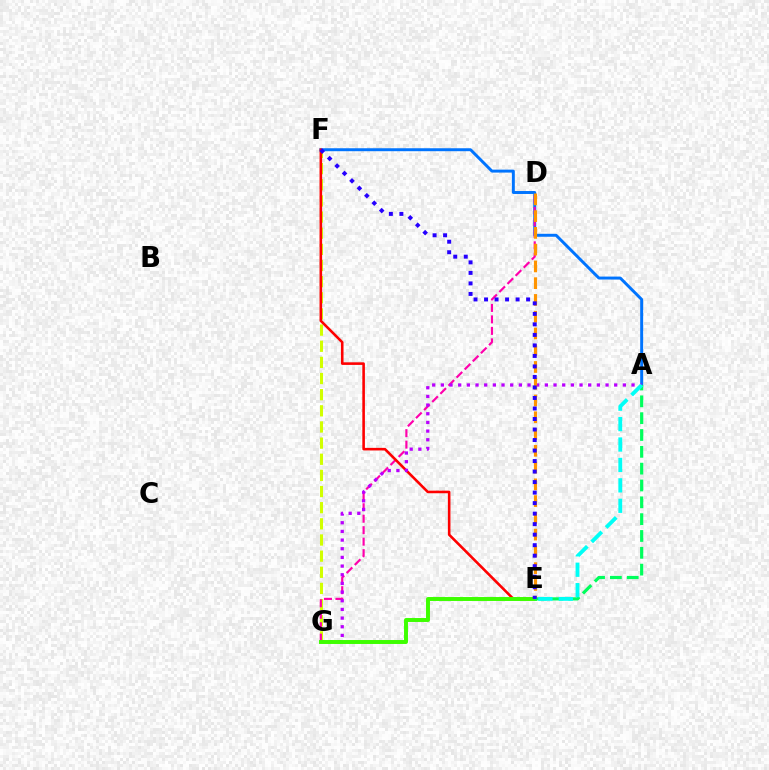{('A', 'F'): [{'color': '#0074ff', 'line_style': 'solid', 'thickness': 2.13}], ('F', 'G'): [{'color': '#d1ff00', 'line_style': 'dashed', 'thickness': 2.19}], ('D', 'G'): [{'color': '#ff00ac', 'line_style': 'dashed', 'thickness': 1.56}], ('E', 'F'): [{'color': '#ff0000', 'line_style': 'solid', 'thickness': 1.87}, {'color': '#2500ff', 'line_style': 'dotted', 'thickness': 2.86}], ('A', 'G'): [{'color': '#b900ff', 'line_style': 'dotted', 'thickness': 2.35}], ('D', 'E'): [{'color': '#ff9400', 'line_style': 'dashed', 'thickness': 2.28}], ('E', 'G'): [{'color': '#3dff00', 'line_style': 'solid', 'thickness': 2.84}], ('A', 'E'): [{'color': '#00ff5c', 'line_style': 'dashed', 'thickness': 2.29}, {'color': '#00fff6', 'line_style': 'dashed', 'thickness': 2.77}]}